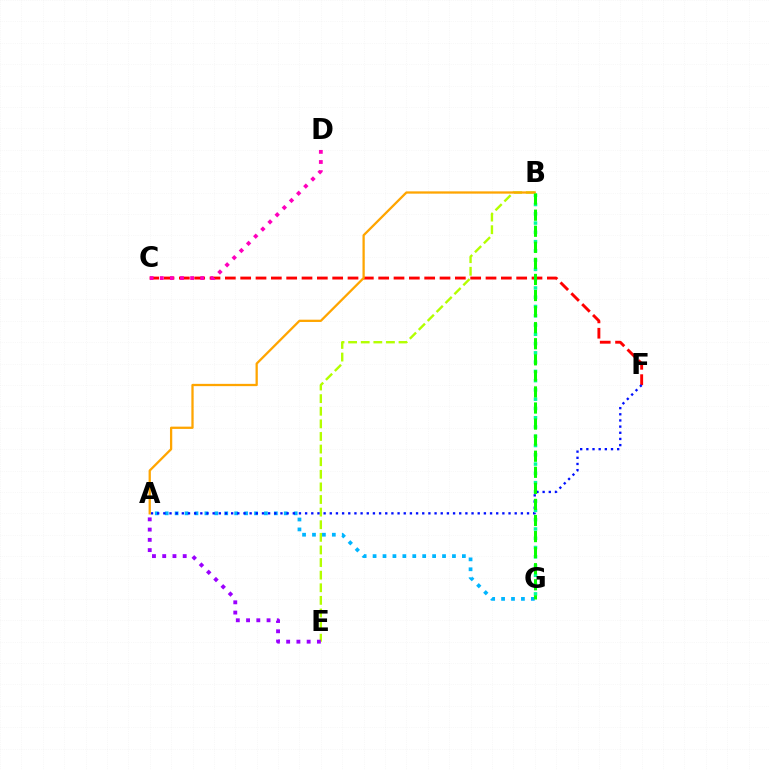{('B', 'G'): [{'color': '#00ff9d', 'line_style': 'dotted', 'thickness': 2.52}, {'color': '#08ff00', 'line_style': 'dashed', 'thickness': 2.18}], ('C', 'F'): [{'color': '#ff0000', 'line_style': 'dashed', 'thickness': 2.08}], ('B', 'E'): [{'color': '#b3ff00', 'line_style': 'dashed', 'thickness': 1.71}], ('A', 'G'): [{'color': '#00b5ff', 'line_style': 'dotted', 'thickness': 2.7}], ('C', 'D'): [{'color': '#ff00bd', 'line_style': 'dotted', 'thickness': 2.75}], ('A', 'F'): [{'color': '#0010ff', 'line_style': 'dotted', 'thickness': 1.67}], ('A', 'B'): [{'color': '#ffa500', 'line_style': 'solid', 'thickness': 1.64}], ('A', 'E'): [{'color': '#9b00ff', 'line_style': 'dotted', 'thickness': 2.78}]}